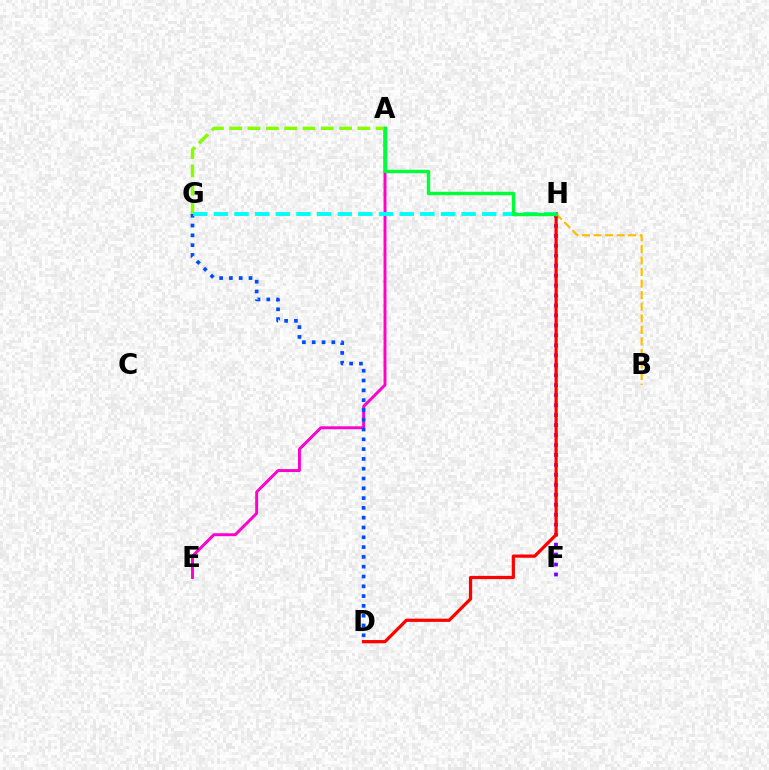{('A', 'E'): [{'color': '#ff00cf', 'line_style': 'solid', 'thickness': 2.11}], ('F', 'H'): [{'color': '#7200ff', 'line_style': 'dotted', 'thickness': 2.71}], ('A', 'G'): [{'color': '#84ff00', 'line_style': 'dashed', 'thickness': 2.49}], ('D', 'G'): [{'color': '#004bff', 'line_style': 'dotted', 'thickness': 2.66}], ('B', 'H'): [{'color': '#ffbd00', 'line_style': 'dashed', 'thickness': 1.57}], ('D', 'H'): [{'color': '#ff0000', 'line_style': 'solid', 'thickness': 2.32}], ('G', 'H'): [{'color': '#00fff6', 'line_style': 'dashed', 'thickness': 2.81}], ('A', 'H'): [{'color': '#00ff39', 'line_style': 'solid', 'thickness': 2.46}]}